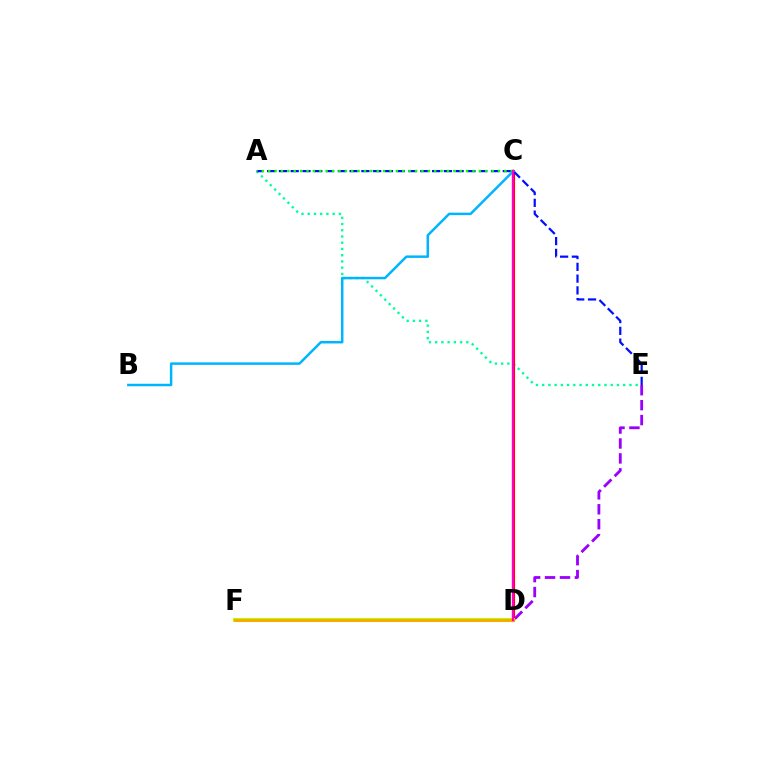{('A', 'E'): [{'color': '#00ff9d', 'line_style': 'dotted', 'thickness': 1.69}, {'color': '#0010ff', 'line_style': 'dashed', 'thickness': 1.6}], ('D', 'E'): [{'color': '#9b00ff', 'line_style': 'dashed', 'thickness': 2.03}], ('C', 'D'): [{'color': '#ff0000', 'line_style': 'solid', 'thickness': 2.25}, {'color': '#ff00bd', 'line_style': 'solid', 'thickness': 1.63}], ('D', 'F'): [{'color': '#b3ff00', 'line_style': 'solid', 'thickness': 2.93}, {'color': '#ffa500', 'line_style': 'solid', 'thickness': 2.02}], ('A', 'C'): [{'color': '#08ff00', 'line_style': 'dotted', 'thickness': 1.73}], ('B', 'C'): [{'color': '#00b5ff', 'line_style': 'solid', 'thickness': 1.79}]}